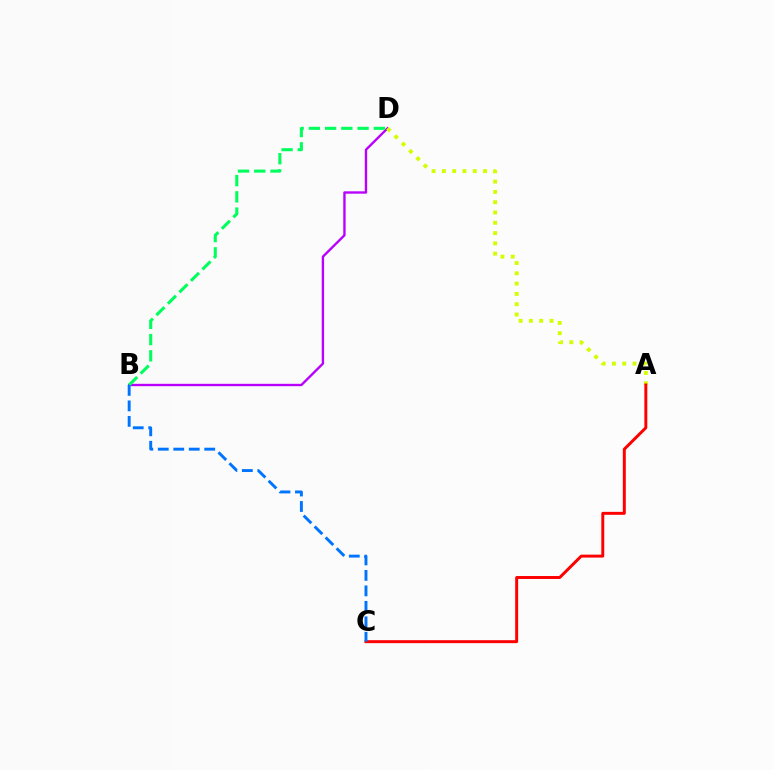{('B', 'D'): [{'color': '#b900ff', 'line_style': 'solid', 'thickness': 1.7}, {'color': '#00ff5c', 'line_style': 'dashed', 'thickness': 2.21}], ('A', 'D'): [{'color': '#d1ff00', 'line_style': 'dotted', 'thickness': 2.8}], ('A', 'C'): [{'color': '#ff0000', 'line_style': 'solid', 'thickness': 2.13}], ('B', 'C'): [{'color': '#0074ff', 'line_style': 'dashed', 'thickness': 2.1}]}